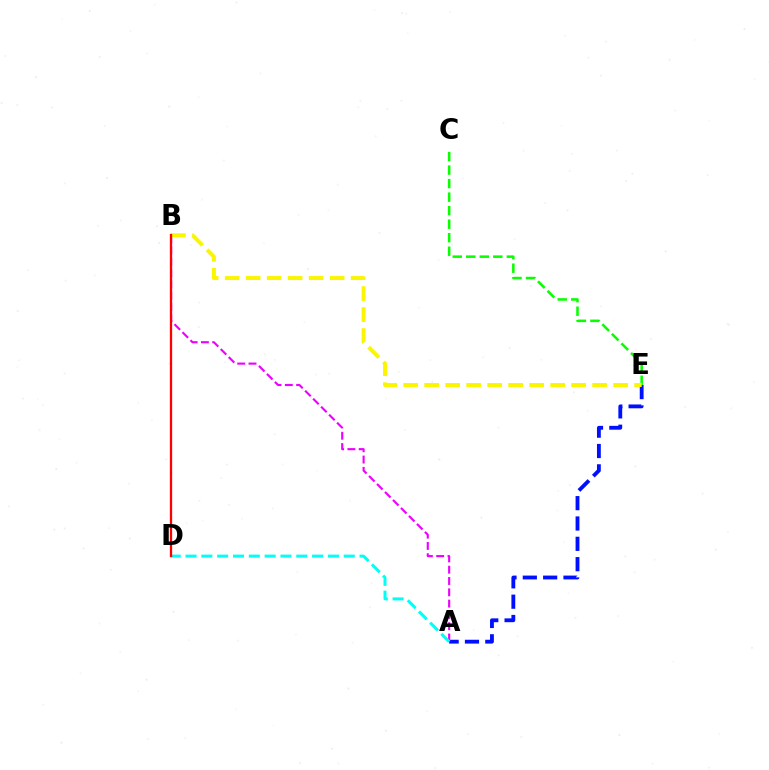{('C', 'E'): [{'color': '#08ff00', 'line_style': 'dashed', 'thickness': 1.84}], ('A', 'E'): [{'color': '#0010ff', 'line_style': 'dashed', 'thickness': 2.76}], ('A', 'B'): [{'color': '#ee00ff', 'line_style': 'dashed', 'thickness': 1.53}], ('A', 'D'): [{'color': '#00fff6', 'line_style': 'dashed', 'thickness': 2.15}], ('B', 'E'): [{'color': '#fcf500', 'line_style': 'dashed', 'thickness': 2.85}], ('B', 'D'): [{'color': '#ff0000', 'line_style': 'solid', 'thickness': 1.65}]}